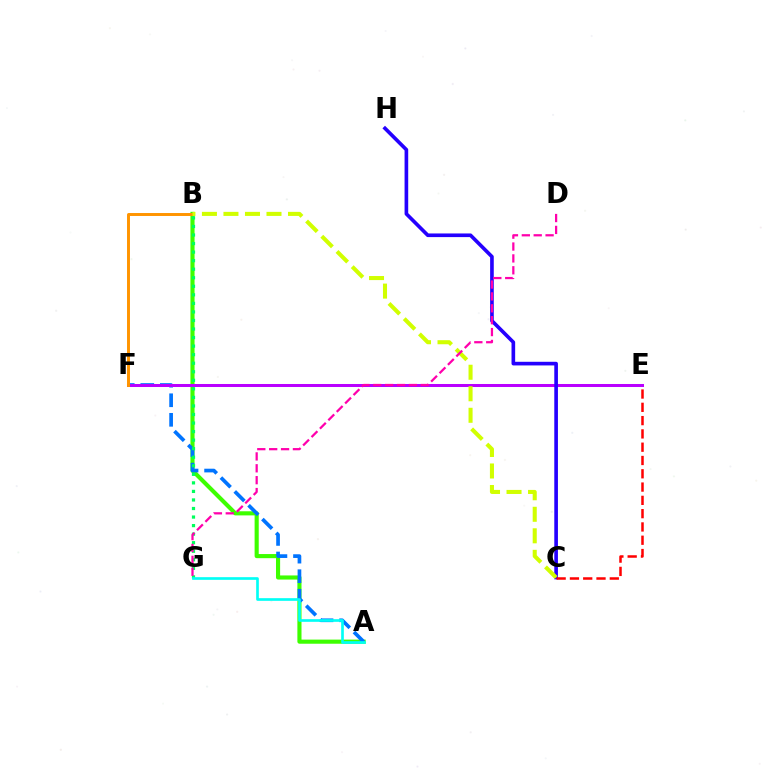{('A', 'B'): [{'color': '#3dff00', 'line_style': 'solid', 'thickness': 2.97}], ('A', 'F'): [{'color': '#0074ff', 'line_style': 'dashed', 'thickness': 2.66}], ('E', 'F'): [{'color': '#b900ff', 'line_style': 'solid', 'thickness': 2.17}], ('B', 'G'): [{'color': '#00ff5c', 'line_style': 'dotted', 'thickness': 2.32}], ('C', 'H'): [{'color': '#2500ff', 'line_style': 'solid', 'thickness': 2.62}], ('B', 'F'): [{'color': '#ff9400', 'line_style': 'solid', 'thickness': 2.12}], ('C', 'E'): [{'color': '#ff0000', 'line_style': 'dashed', 'thickness': 1.81}], ('B', 'C'): [{'color': '#d1ff00', 'line_style': 'dashed', 'thickness': 2.92}], ('A', 'G'): [{'color': '#00fff6', 'line_style': 'solid', 'thickness': 1.92}], ('D', 'G'): [{'color': '#ff00ac', 'line_style': 'dashed', 'thickness': 1.61}]}